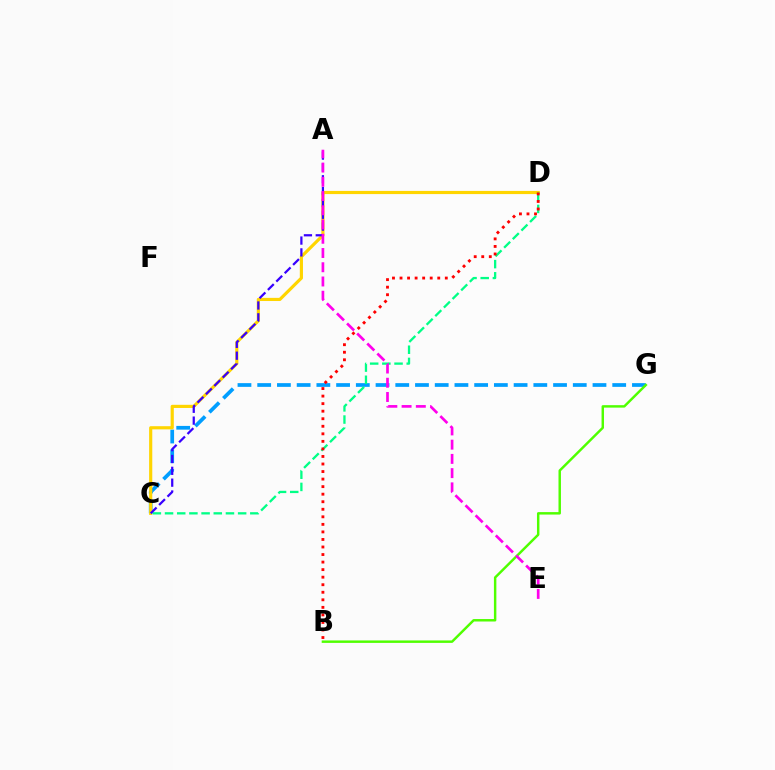{('C', 'G'): [{'color': '#009eff', 'line_style': 'dashed', 'thickness': 2.68}], ('C', 'D'): [{'color': '#ffd500', 'line_style': 'solid', 'thickness': 2.28}, {'color': '#00ff86', 'line_style': 'dashed', 'thickness': 1.66}], ('B', 'D'): [{'color': '#ff0000', 'line_style': 'dotted', 'thickness': 2.05}], ('A', 'C'): [{'color': '#3700ff', 'line_style': 'dashed', 'thickness': 1.61}], ('B', 'G'): [{'color': '#4fff00', 'line_style': 'solid', 'thickness': 1.76}], ('A', 'E'): [{'color': '#ff00ed', 'line_style': 'dashed', 'thickness': 1.93}]}